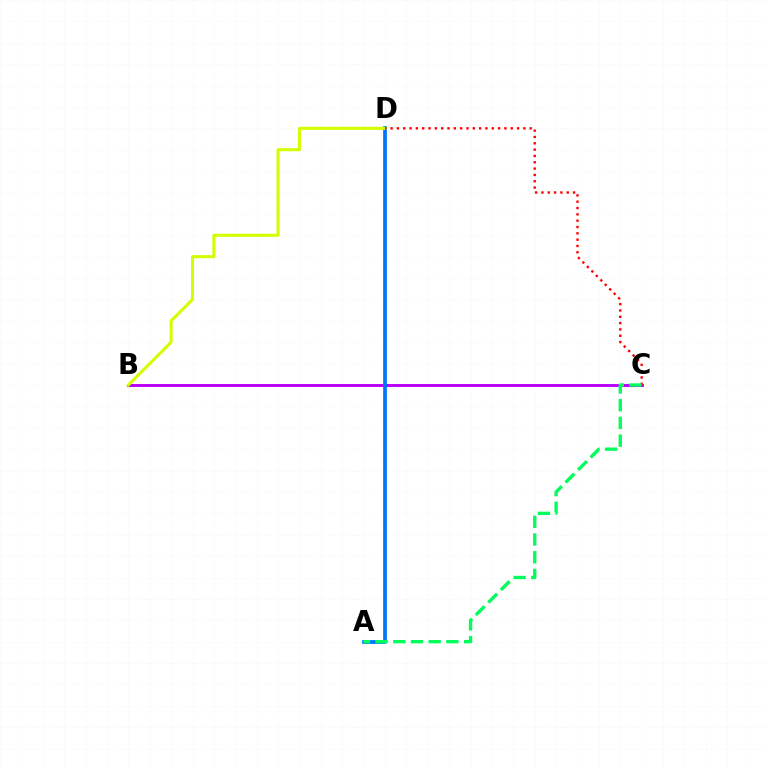{('B', 'C'): [{'color': '#b900ff', 'line_style': 'solid', 'thickness': 2.11}], ('A', 'D'): [{'color': '#0074ff', 'line_style': 'solid', 'thickness': 2.68}], ('B', 'D'): [{'color': '#d1ff00', 'line_style': 'solid', 'thickness': 2.21}], ('C', 'D'): [{'color': '#ff0000', 'line_style': 'dotted', 'thickness': 1.72}], ('A', 'C'): [{'color': '#00ff5c', 'line_style': 'dashed', 'thickness': 2.41}]}